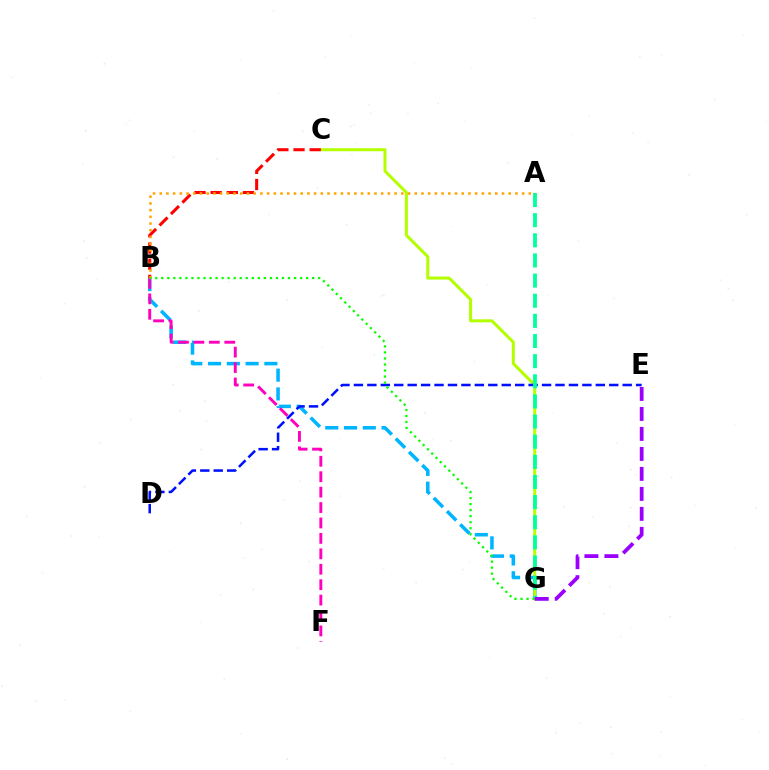{('B', 'G'): [{'color': '#00b5ff', 'line_style': 'dashed', 'thickness': 2.55}, {'color': '#08ff00', 'line_style': 'dotted', 'thickness': 1.64}], ('C', 'G'): [{'color': '#b3ff00', 'line_style': 'solid', 'thickness': 2.17}], ('D', 'E'): [{'color': '#0010ff', 'line_style': 'dashed', 'thickness': 1.83}], ('B', 'F'): [{'color': '#ff00bd', 'line_style': 'dashed', 'thickness': 2.1}], ('A', 'G'): [{'color': '#00ff9d', 'line_style': 'dashed', 'thickness': 2.74}], ('B', 'C'): [{'color': '#ff0000', 'line_style': 'dashed', 'thickness': 2.2}], ('A', 'B'): [{'color': '#ffa500', 'line_style': 'dotted', 'thickness': 1.82}], ('E', 'G'): [{'color': '#9b00ff', 'line_style': 'dashed', 'thickness': 2.72}]}